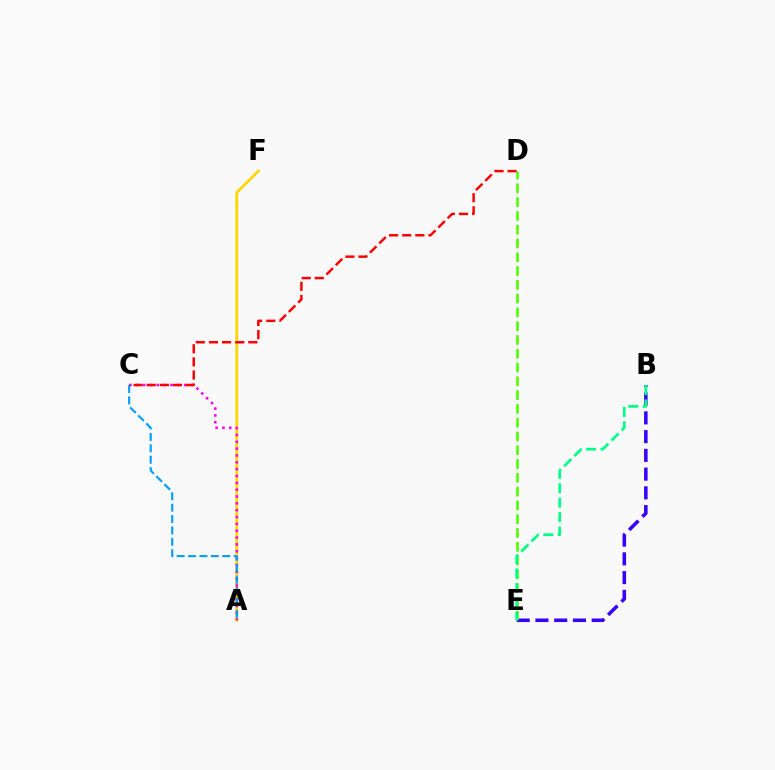{('B', 'E'): [{'color': '#3700ff', 'line_style': 'dashed', 'thickness': 2.55}, {'color': '#00ff86', 'line_style': 'dashed', 'thickness': 1.97}], ('A', 'F'): [{'color': '#ffd500', 'line_style': 'solid', 'thickness': 2.01}], ('A', 'C'): [{'color': '#ff00ed', 'line_style': 'dotted', 'thickness': 1.86}, {'color': '#009eff', 'line_style': 'dashed', 'thickness': 1.55}], ('D', 'E'): [{'color': '#4fff00', 'line_style': 'dashed', 'thickness': 1.87}], ('C', 'D'): [{'color': '#ff0000', 'line_style': 'dashed', 'thickness': 1.78}]}